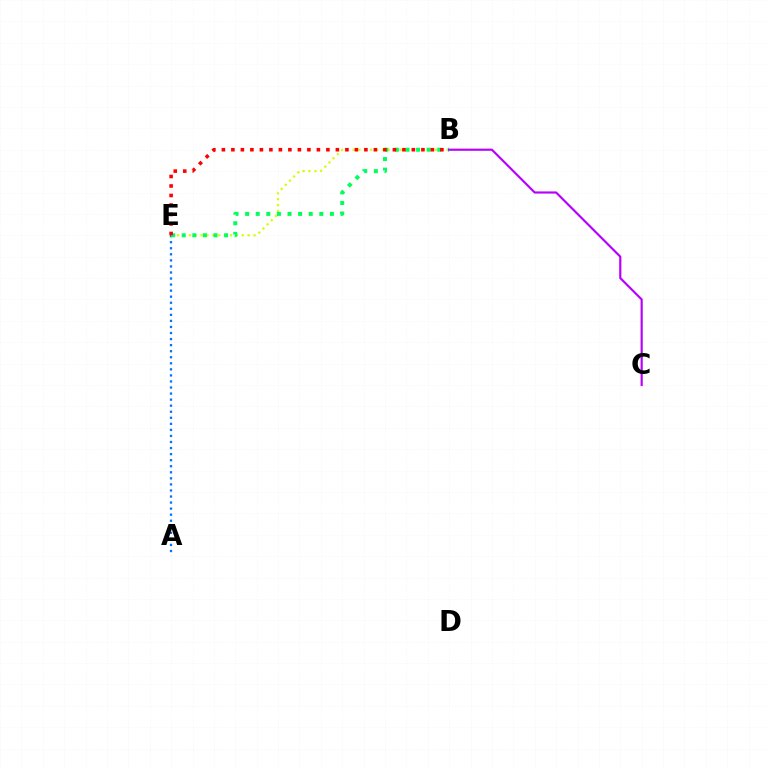{('A', 'E'): [{'color': '#0074ff', 'line_style': 'dotted', 'thickness': 1.65}], ('B', 'E'): [{'color': '#d1ff00', 'line_style': 'dotted', 'thickness': 1.6}, {'color': '#00ff5c', 'line_style': 'dotted', 'thickness': 2.88}, {'color': '#ff0000', 'line_style': 'dotted', 'thickness': 2.58}], ('B', 'C'): [{'color': '#b900ff', 'line_style': 'solid', 'thickness': 1.56}]}